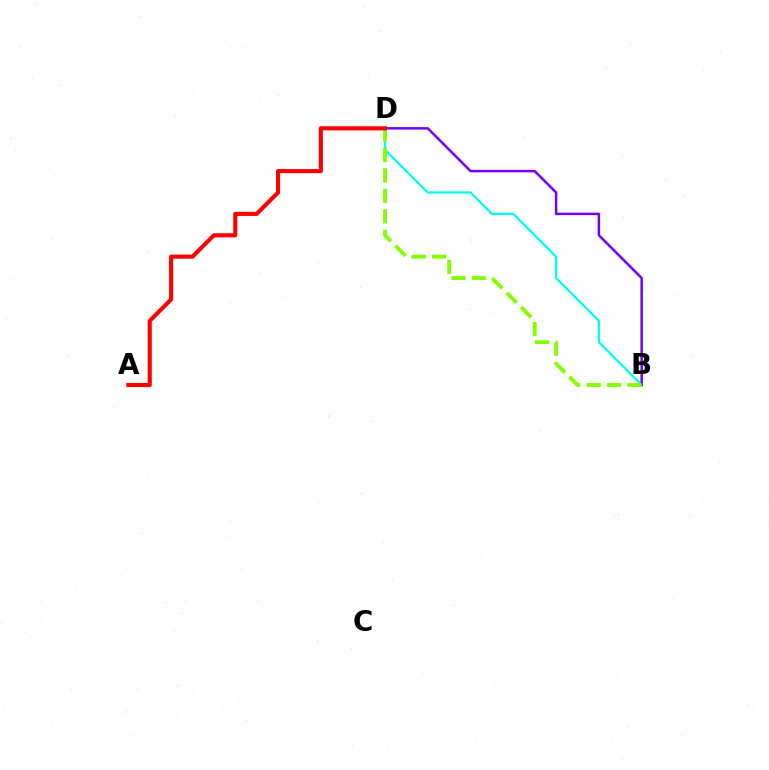{('B', 'D'): [{'color': '#00fff6', 'line_style': 'solid', 'thickness': 1.63}, {'color': '#7200ff', 'line_style': 'solid', 'thickness': 1.79}, {'color': '#84ff00', 'line_style': 'dashed', 'thickness': 2.78}], ('A', 'D'): [{'color': '#ff0000', 'line_style': 'solid', 'thickness': 2.97}]}